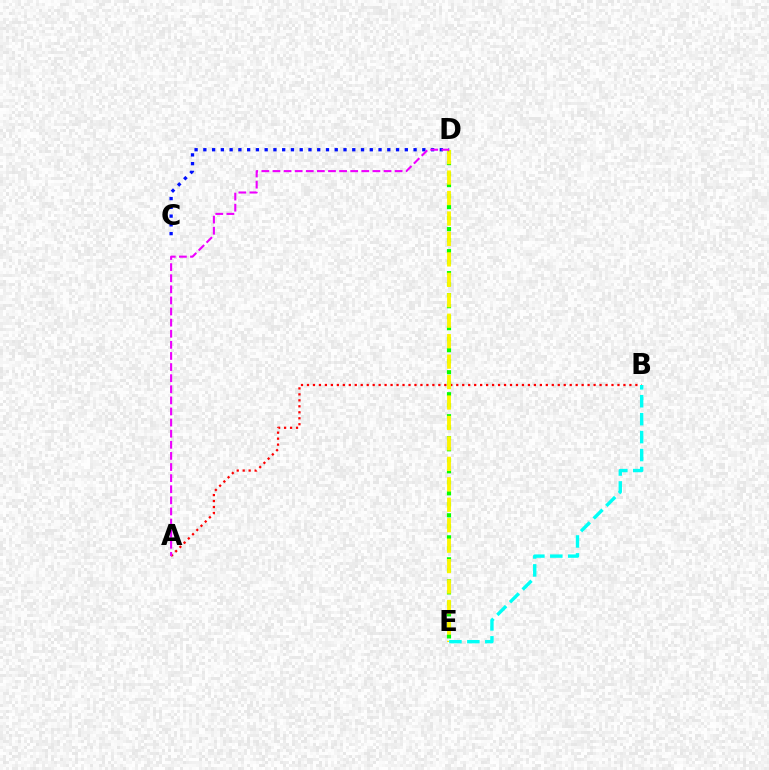{('A', 'B'): [{'color': '#ff0000', 'line_style': 'dotted', 'thickness': 1.62}], ('D', 'E'): [{'color': '#08ff00', 'line_style': 'dotted', 'thickness': 2.99}, {'color': '#fcf500', 'line_style': 'dashed', 'thickness': 2.78}], ('B', 'E'): [{'color': '#00fff6', 'line_style': 'dashed', 'thickness': 2.44}], ('C', 'D'): [{'color': '#0010ff', 'line_style': 'dotted', 'thickness': 2.38}], ('A', 'D'): [{'color': '#ee00ff', 'line_style': 'dashed', 'thickness': 1.51}]}